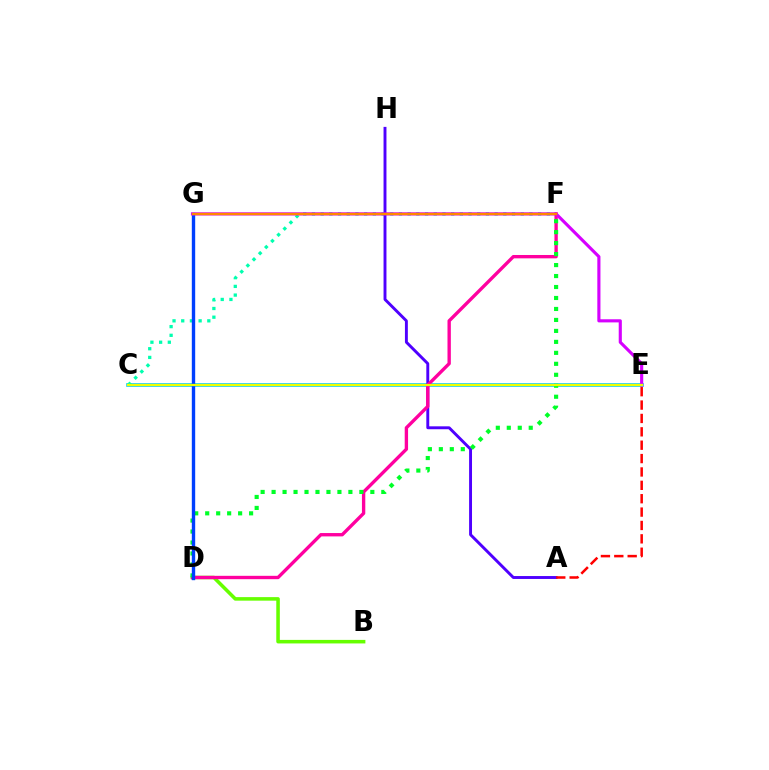{('C', 'E'): [{'color': '#00c7ff', 'line_style': 'solid', 'thickness': 2.59}, {'color': '#eeff00', 'line_style': 'solid', 'thickness': 1.62}], ('C', 'F'): [{'color': '#00ffaf', 'line_style': 'dotted', 'thickness': 2.36}], ('B', 'D'): [{'color': '#66ff00', 'line_style': 'solid', 'thickness': 2.55}], ('A', 'H'): [{'color': '#4f00ff', 'line_style': 'solid', 'thickness': 2.1}], ('A', 'E'): [{'color': '#ff0000', 'line_style': 'dashed', 'thickness': 1.82}], ('D', 'F'): [{'color': '#ff00a0', 'line_style': 'solid', 'thickness': 2.42}, {'color': '#00ff27', 'line_style': 'dotted', 'thickness': 2.98}], ('D', 'G'): [{'color': '#003fff', 'line_style': 'solid', 'thickness': 2.43}], ('E', 'G'): [{'color': '#d600ff', 'line_style': 'solid', 'thickness': 2.25}], ('F', 'G'): [{'color': '#ff8800', 'line_style': 'solid', 'thickness': 1.75}]}